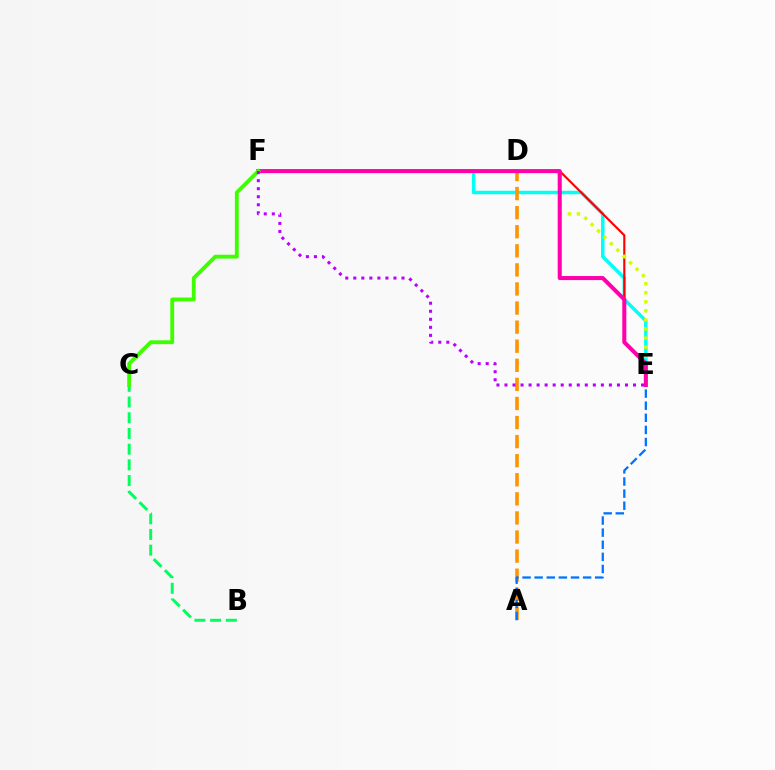{('E', 'F'): [{'color': '#00fff6', 'line_style': 'solid', 'thickness': 2.52}, {'color': '#d1ff00', 'line_style': 'dotted', 'thickness': 2.46}, {'color': '#ff00ac', 'line_style': 'solid', 'thickness': 2.91}, {'color': '#b900ff', 'line_style': 'dotted', 'thickness': 2.18}], ('D', 'E'): [{'color': '#ff0000', 'line_style': 'solid', 'thickness': 1.53}], ('A', 'D'): [{'color': '#ff9400', 'line_style': 'dashed', 'thickness': 2.59}], ('D', 'F'): [{'color': '#2500ff', 'line_style': 'dashed', 'thickness': 1.51}], ('A', 'E'): [{'color': '#0074ff', 'line_style': 'dashed', 'thickness': 1.65}], ('B', 'C'): [{'color': '#00ff5c', 'line_style': 'dashed', 'thickness': 2.13}], ('C', 'F'): [{'color': '#3dff00', 'line_style': 'solid', 'thickness': 2.76}]}